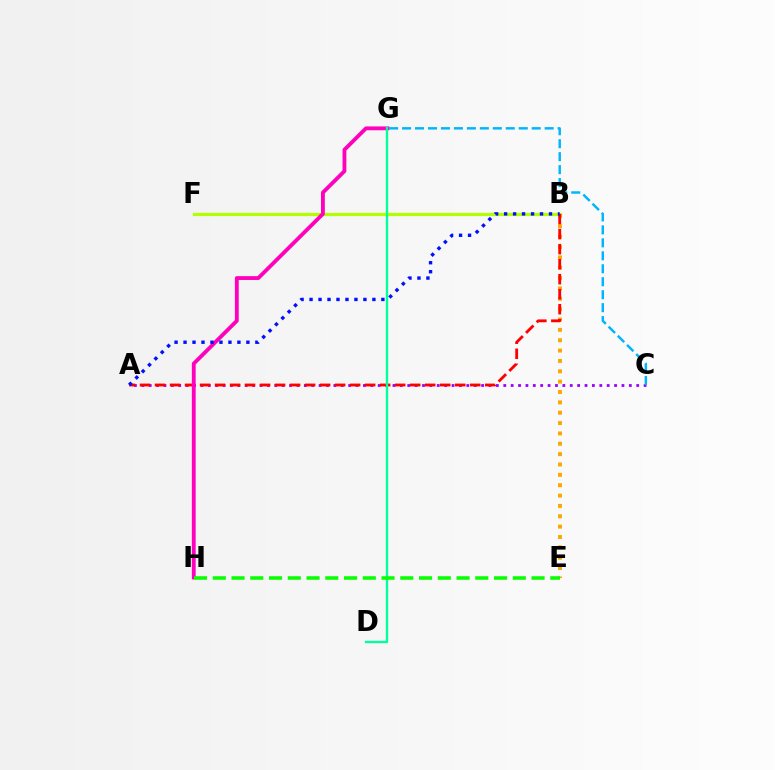{('A', 'C'): [{'color': '#9b00ff', 'line_style': 'dotted', 'thickness': 2.01}], ('B', 'F'): [{'color': '#b3ff00', 'line_style': 'solid', 'thickness': 2.3}], ('B', 'E'): [{'color': '#ffa500', 'line_style': 'dotted', 'thickness': 2.81}], ('A', 'B'): [{'color': '#ff0000', 'line_style': 'dashed', 'thickness': 2.04}, {'color': '#0010ff', 'line_style': 'dotted', 'thickness': 2.44}], ('G', 'H'): [{'color': '#ff00bd', 'line_style': 'solid', 'thickness': 2.76}], ('D', 'G'): [{'color': '#00ff9d', 'line_style': 'solid', 'thickness': 1.69}], ('C', 'G'): [{'color': '#00b5ff', 'line_style': 'dashed', 'thickness': 1.76}], ('E', 'H'): [{'color': '#08ff00', 'line_style': 'dashed', 'thickness': 2.55}]}